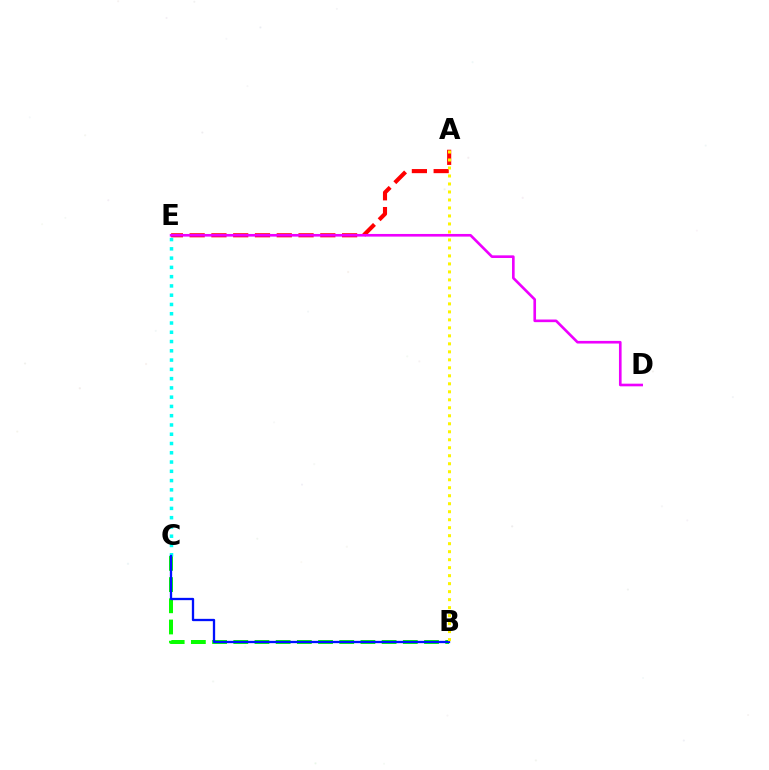{('B', 'C'): [{'color': '#08ff00', 'line_style': 'dashed', 'thickness': 2.88}, {'color': '#0010ff', 'line_style': 'solid', 'thickness': 1.66}], ('A', 'E'): [{'color': '#ff0000', 'line_style': 'dashed', 'thickness': 2.96}], ('C', 'E'): [{'color': '#00fff6', 'line_style': 'dotted', 'thickness': 2.52}], ('D', 'E'): [{'color': '#ee00ff', 'line_style': 'solid', 'thickness': 1.9}], ('A', 'B'): [{'color': '#fcf500', 'line_style': 'dotted', 'thickness': 2.17}]}